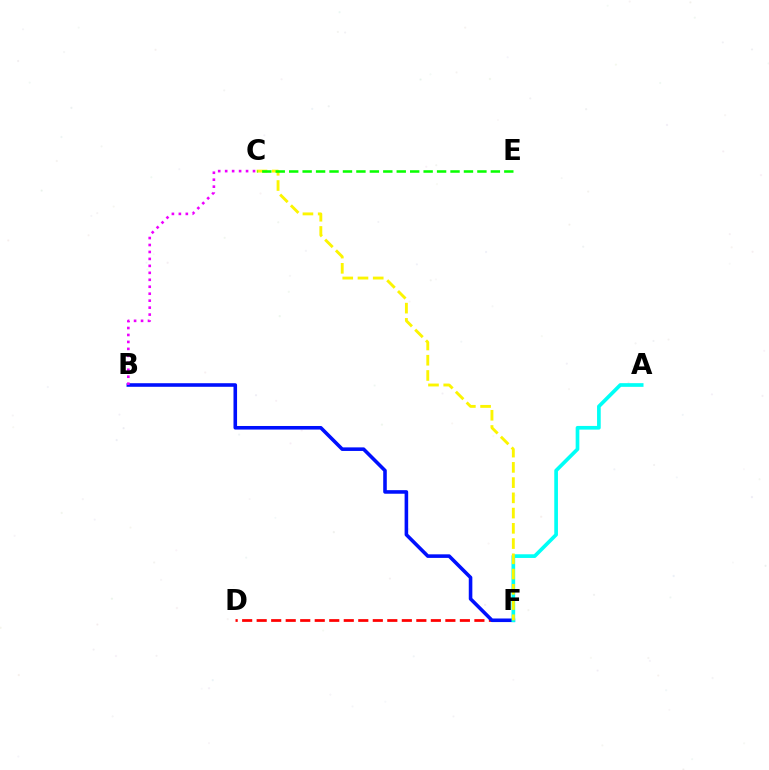{('D', 'F'): [{'color': '#ff0000', 'line_style': 'dashed', 'thickness': 1.97}], ('B', 'F'): [{'color': '#0010ff', 'line_style': 'solid', 'thickness': 2.58}], ('B', 'C'): [{'color': '#ee00ff', 'line_style': 'dotted', 'thickness': 1.89}], ('A', 'F'): [{'color': '#00fff6', 'line_style': 'solid', 'thickness': 2.65}], ('C', 'F'): [{'color': '#fcf500', 'line_style': 'dashed', 'thickness': 2.07}], ('C', 'E'): [{'color': '#08ff00', 'line_style': 'dashed', 'thickness': 1.83}]}